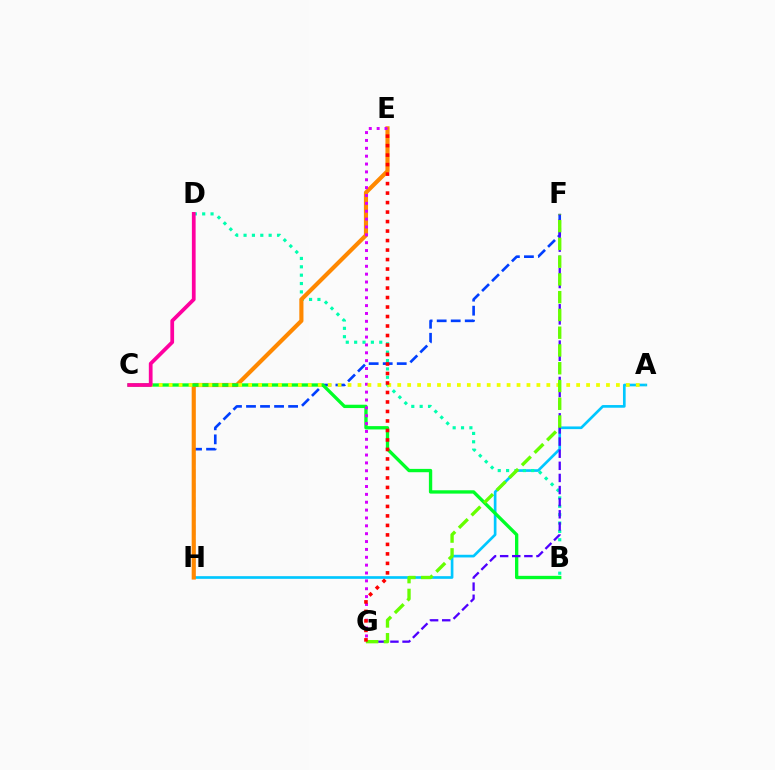{('A', 'H'): [{'color': '#00c7ff', 'line_style': 'solid', 'thickness': 1.92}], ('F', 'H'): [{'color': '#003fff', 'line_style': 'dashed', 'thickness': 1.91}], ('B', 'D'): [{'color': '#00ffaf', 'line_style': 'dotted', 'thickness': 2.27}], ('E', 'H'): [{'color': '#ff8800', 'line_style': 'solid', 'thickness': 2.98}], ('B', 'C'): [{'color': '#00ff27', 'line_style': 'solid', 'thickness': 2.4}], ('E', 'G'): [{'color': '#d600ff', 'line_style': 'dotted', 'thickness': 2.14}, {'color': '#ff0000', 'line_style': 'dotted', 'thickness': 2.58}], ('A', 'C'): [{'color': '#eeff00', 'line_style': 'dotted', 'thickness': 2.7}], ('F', 'G'): [{'color': '#4f00ff', 'line_style': 'dashed', 'thickness': 1.65}, {'color': '#66ff00', 'line_style': 'dashed', 'thickness': 2.41}], ('C', 'D'): [{'color': '#ff00a0', 'line_style': 'solid', 'thickness': 2.69}]}